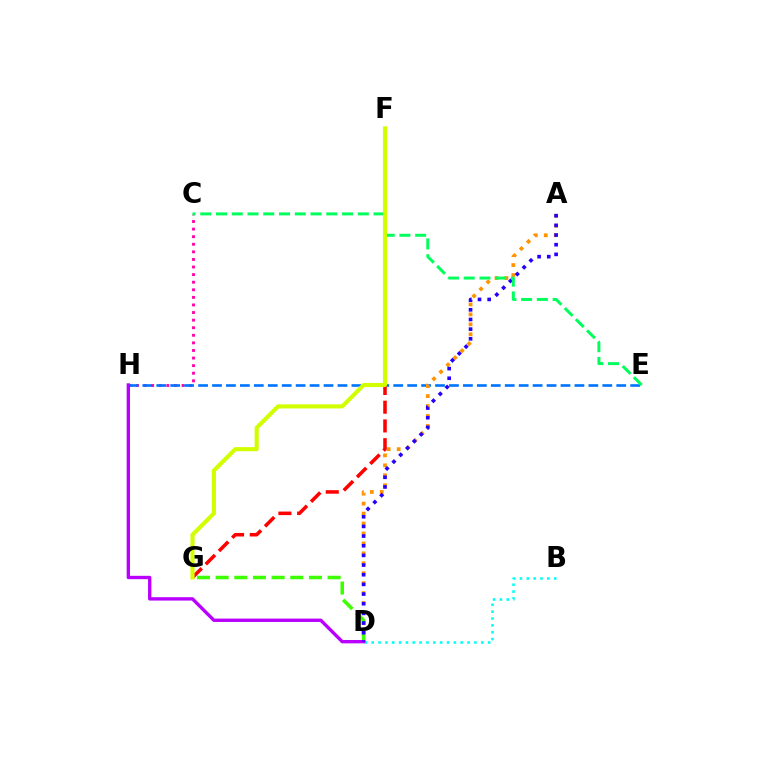{('C', 'H'): [{'color': '#ff00ac', 'line_style': 'dotted', 'thickness': 2.06}], ('E', 'H'): [{'color': '#0074ff', 'line_style': 'dashed', 'thickness': 1.89}], ('A', 'D'): [{'color': '#ff9400', 'line_style': 'dotted', 'thickness': 2.7}, {'color': '#2500ff', 'line_style': 'dotted', 'thickness': 2.63}], ('D', 'G'): [{'color': '#3dff00', 'line_style': 'dashed', 'thickness': 2.54}], ('B', 'D'): [{'color': '#00fff6', 'line_style': 'dotted', 'thickness': 1.86}], ('D', 'H'): [{'color': '#b900ff', 'line_style': 'solid', 'thickness': 2.42}], ('F', 'G'): [{'color': '#ff0000', 'line_style': 'dashed', 'thickness': 2.55}, {'color': '#d1ff00', 'line_style': 'solid', 'thickness': 2.96}], ('C', 'E'): [{'color': '#00ff5c', 'line_style': 'dashed', 'thickness': 2.14}]}